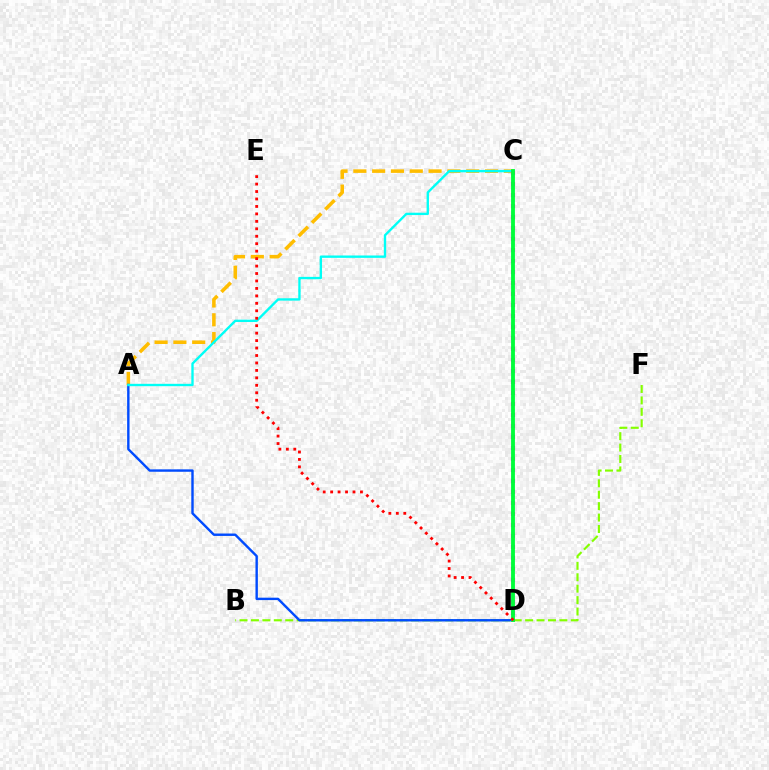{('B', 'F'): [{'color': '#84ff00', 'line_style': 'dashed', 'thickness': 1.55}], ('A', 'C'): [{'color': '#ffbd00', 'line_style': 'dashed', 'thickness': 2.56}, {'color': '#00fff6', 'line_style': 'solid', 'thickness': 1.7}], ('A', 'D'): [{'color': '#004bff', 'line_style': 'solid', 'thickness': 1.73}], ('C', 'D'): [{'color': '#7200ff', 'line_style': 'dotted', 'thickness': 1.67}, {'color': '#ff00cf', 'line_style': 'dotted', 'thickness': 2.99}, {'color': '#00ff39', 'line_style': 'solid', 'thickness': 2.76}], ('D', 'E'): [{'color': '#ff0000', 'line_style': 'dotted', 'thickness': 2.03}]}